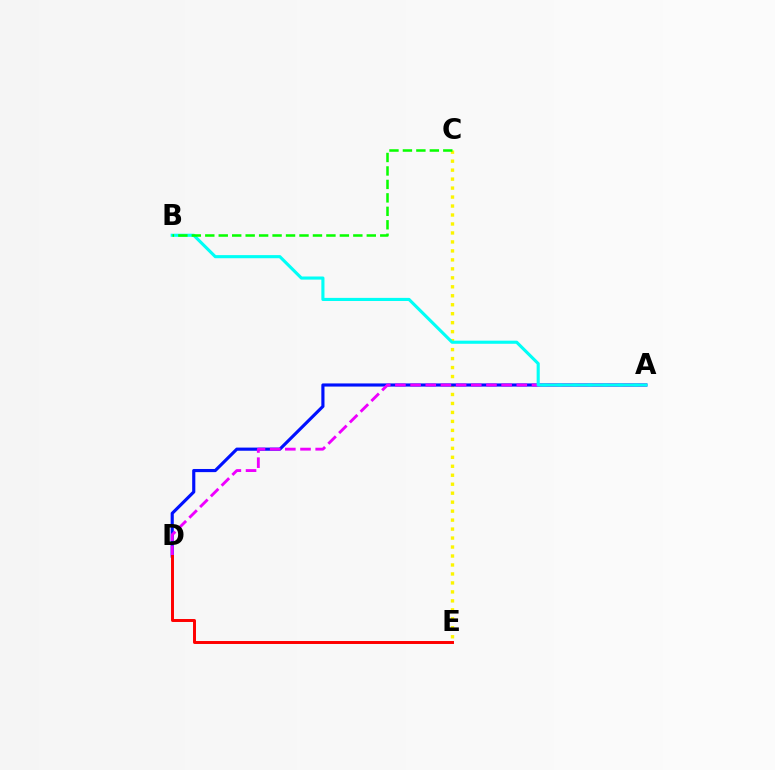{('C', 'E'): [{'color': '#fcf500', 'line_style': 'dotted', 'thickness': 2.44}], ('A', 'D'): [{'color': '#0010ff', 'line_style': 'solid', 'thickness': 2.26}, {'color': '#ee00ff', 'line_style': 'dashed', 'thickness': 2.06}], ('A', 'B'): [{'color': '#00fff6', 'line_style': 'solid', 'thickness': 2.24}], ('D', 'E'): [{'color': '#ff0000', 'line_style': 'solid', 'thickness': 2.13}], ('B', 'C'): [{'color': '#08ff00', 'line_style': 'dashed', 'thickness': 1.83}]}